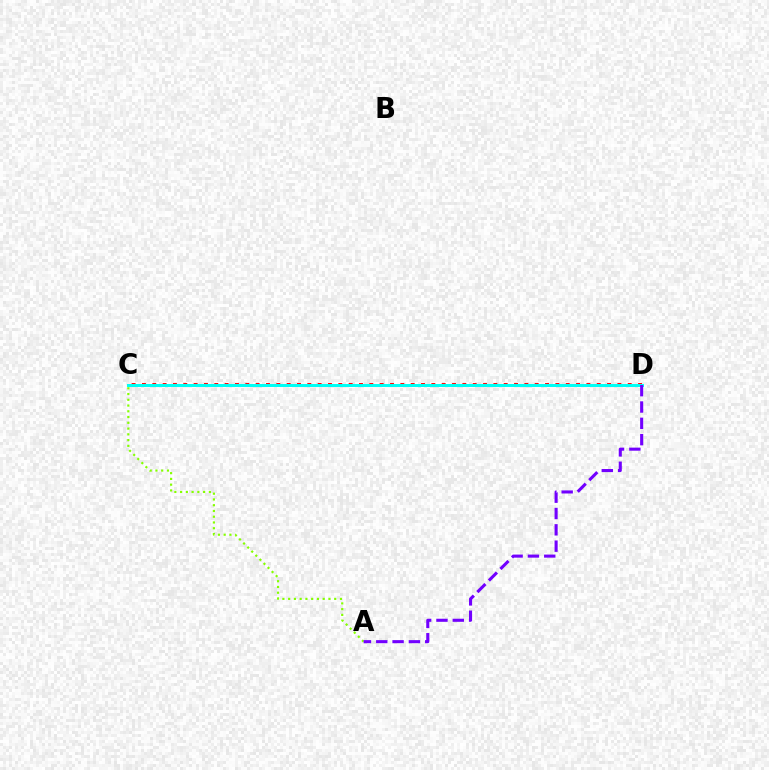{('C', 'D'): [{'color': '#ff0000', 'line_style': 'dotted', 'thickness': 2.81}, {'color': '#00fff6', 'line_style': 'solid', 'thickness': 2.14}], ('A', 'C'): [{'color': '#84ff00', 'line_style': 'dotted', 'thickness': 1.56}], ('A', 'D'): [{'color': '#7200ff', 'line_style': 'dashed', 'thickness': 2.22}]}